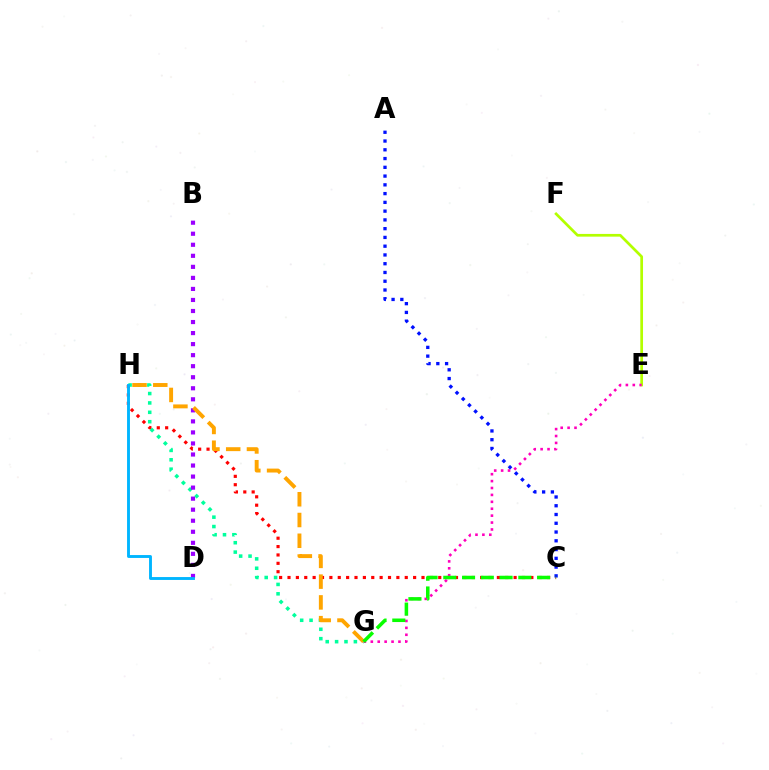{('C', 'H'): [{'color': '#ff0000', 'line_style': 'dotted', 'thickness': 2.28}], ('E', 'F'): [{'color': '#b3ff00', 'line_style': 'solid', 'thickness': 1.95}], ('G', 'H'): [{'color': '#00ff9d', 'line_style': 'dotted', 'thickness': 2.55}, {'color': '#ffa500', 'line_style': 'dashed', 'thickness': 2.82}], ('B', 'D'): [{'color': '#9b00ff', 'line_style': 'dotted', 'thickness': 3.0}], ('E', 'G'): [{'color': '#ff00bd', 'line_style': 'dotted', 'thickness': 1.88}], ('A', 'C'): [{'color': '#0010ff', 'line_style': 'dotted', 'thickness': 2.38}], ('D', 'H'): [{'color': '#00b5ff', 'line_style': 'solid', 'thickness': 2.08}], ('C', 'G'): [{'color': '#08ff00', 'line_style': 'dashed', 'thickness': 2.55}]}